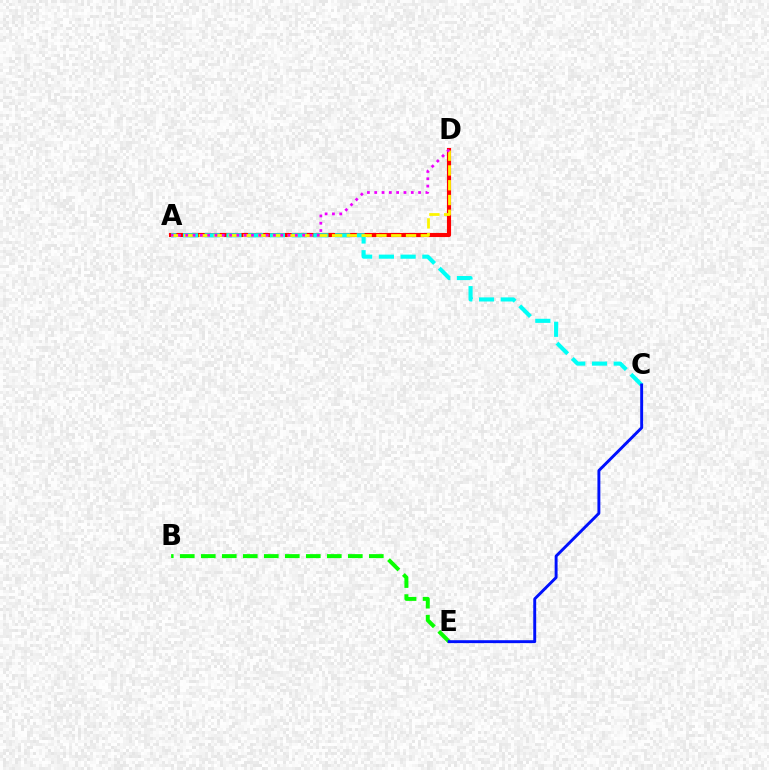{('B', 'E'): [{'color': '#08ff00', 'line_style': 'dashed', 'thickness': 2.85}], ('A', 'D'): [{'color': '#ff0000', 'line_style': 'solid', 'thickness': 2.97}, {'color': '#fcf500', 'line_style': 'dashed', 'thickness': 2.01}, {'color': '#ee00ff', 'line_style': 'dotted', 'thickness': 1.99}], ('A', 'C'): [{'color': '#00fff6', 'line_style': 'dashed', 'thickness': 2.95}], ('C', 'E'): [{'color': '#0010ff', 'line_style': 'solid', 'thickness': 2.1}]}